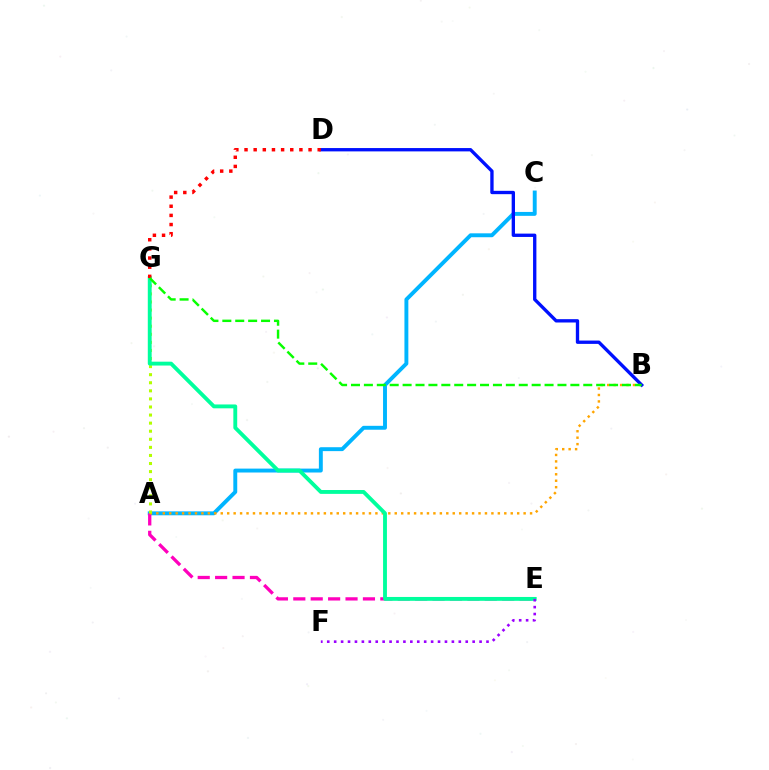{('A', 'C'): [{'color': '#00b5ff', 'line_style': 'solid', 'thickness': 2.81}], ('A', 'E'): [{'color': '#ff00bd', 'line_style': 'dashed', 'thickness': 2.36}], ('A', 'B'): [{'color': '#ffa500', 'line_style': 'dotted', 'thickness': 1.75}], ('A', 'G'): [{'color': '#b3ff00', 'line_style': 'dotted', 'thickness': 2.19}], ('E', 'G'): [{'color': '#00ff9d', 'line_style': 'solid', 'thickness': 2.78}], ('B', 'D'): [{'color': '#0010ff', 'line_style': 'solid', 'thickness': 2.4}], ('D', 'G'): [{'color': '#ff0000', 'line_style': 'dotted', 'thickness': 2.49}], ('E', 'F'): [{'color': '#9b00ff', 'line_style': 'dotted', 'thickness': 1.88}], ('B', 'G'): [{'color': '#08ff00', 'line_style': 'dashed', 'thickness': 1.75}]}